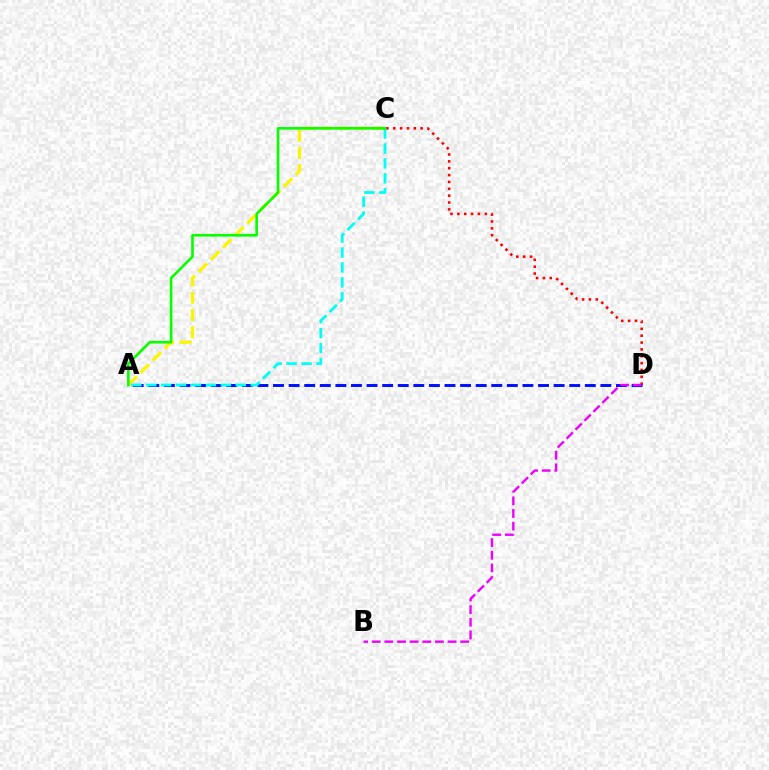{('A', 'C'): [{'color': '#fcf500', 'line_style': 'dashed', 'thickness': 2.34}, {'color': '#00fff6', 'line_style': 'dashed', 'thickness': 2.03}, {'color': '#08ff00', 'line_style': 'solid', 'thickness': 1.9}], ('C', 'D'): [{'color': '#ff0000', 'line_style': 'dotted', 'thickness': 1.86}], ('A', 'D'): [{'color': '#0010ff', 'line_style': 'dashed', 'thickness': 2.12}], ('B', 'D'): [{'color': '#ee00ff', 'line_style': 'dashed', 'thickness': 1.72}]}